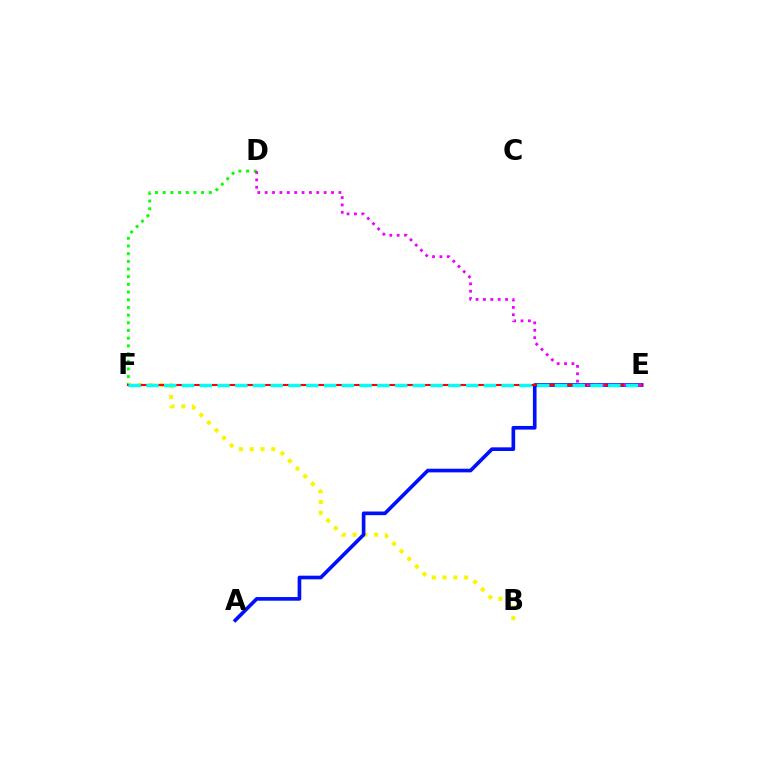{('D', 'F'): [{'color': '#08ff00', 'line_style': 'dotted', 'thickness': 2.09}], ('B', 'F'): [{'color': '#fcf500', 'line_style': 'dotted', 'thickness': 2.93}], ('A', 'E'): [{'color': '#0010ff', 'line_style': 'solid', 'thickness': 2.63}], ('E', 'F'): [{'color': '#ff0000', 'line_style': 'solid', 'thickness': 1.51}, {'color': '#00fff6', 'line_style': 'dashed', 'thickness': 2.41}], ('D', 'E'): [{'color': '#ee00ff', 'line_style': 'dotted', 'thickness': 2.0}]}